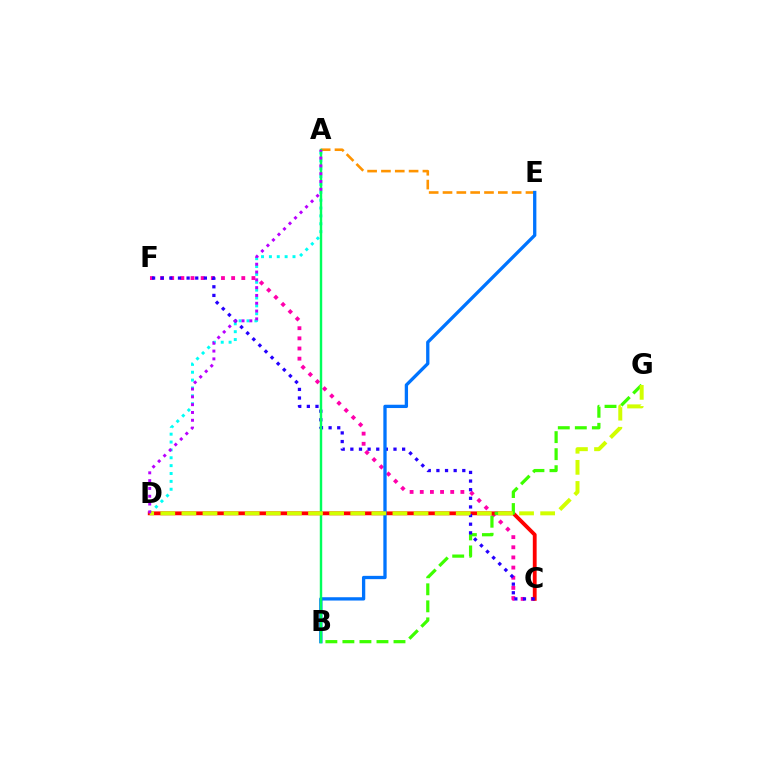{('A', 'D'): [{'color': '#00fff6', 'line_style': 'dotted', 'thickness': 2.14}, {'color': '#b900ff', 'line_style': 'dotted', 'thickness': 2.12}], ('C', 'F'): [{'color': '#ff00ac', 'line_style': 'dotted', 'thickness': 2.76}, {'color': '#2500ff', 'line_style': 'dotted', 'thickness': 2.34}], ('C', 'D'): [{'color': '#ff0000', 'line_style': 'solid', 'thickness': 2.75}], ('B', 'G'): [{'color': '#3dff00', 'line_style': 'dashed', 'thickness': 2.31}], ('A', 'E'): [{'color': '#ff9400', 'line_style': 'dashed', 'thickness': 1.88}], ('B', 'E'): [{'color': '#0074ff', 'line_style': 'solid', 'thickness': 2.38}], ('A', 'B'): [{'color': '#00ff5c', 'line_style': 'solid', 'thickness': 1.75}], ('D', 'G'): [{'color': '#d1ff00', 'line_style': 'dashed', 'thickness': 2.87}]}